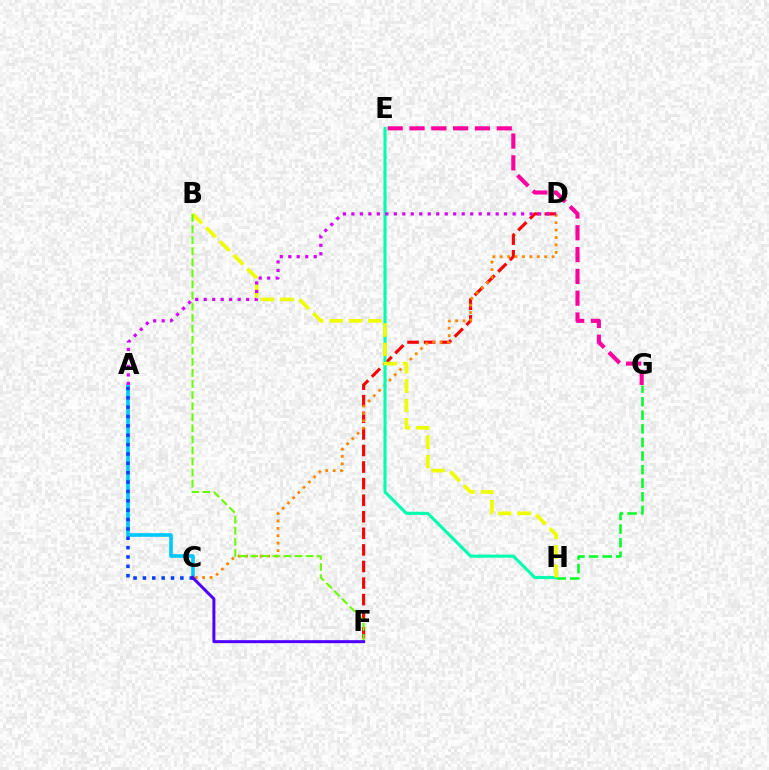{('A', 'C'): [{'color': '#00c7ff', 'line_style': 'solid', 'thickness': 2.62}, {'color': '#003fff', 'line_style': 'dotted', 'thickness': 2.54}], ('G', 'H'): [{'color': '#00ff27', 'line_style': 'dashed', 'thickness': 1.85}], ('D', 'F'): [{'color': '#ff0000', 'line_style': 'dashed', 'thickness': 2.25}], ('E', 'G'): [{'color': '#ff00a0', 'line_style': 'dashed', 'thickness': 2.96}], ('C', 'D'): [{'color': '#ff8800', 'line_style': 'dotted', 'thickness': 2.01}], ('E', 'H'): [{'color': '#00ffaf', 'line_style': 'solid', 'thickness': 2.23}], ('B', 'H'): [{'color': '#eeff00', 'line_style': 'dashed', 'thickness': 2.63}], ('B', 'F'): [{'color': '#66ff00', 'line_style': 'dashed', 'thickness': 1.5}], ('C', 'F'): [{'color': '#4f00ff', 'line_style': 'solid', 'thickness': 2.15}], ('A', 'D'): [{'color': '#d600ff', 'line_style': 'dotted', 'thickness': 2.31}]}